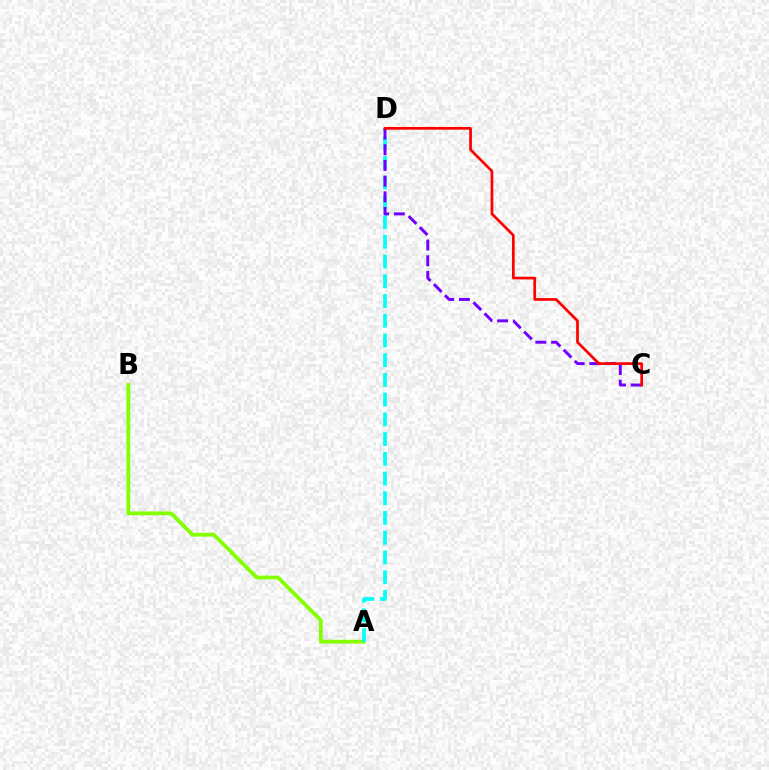{('A', 'B'): [{'color': '#84ff00', 'line_style': 'solid', 'thickness': 2.72}], ('A', 'D'): [{'color': '#00fff6', 'line_style': 'dashed', 'thickness': 2.68}], ('C', 'D'): [{'color': '#7200ff', 'line_style': 'dashed', 'thickness': 2.13}, {'color': '#ff0000', 'line_style': 'solid', 'thickness': 1.94}]}